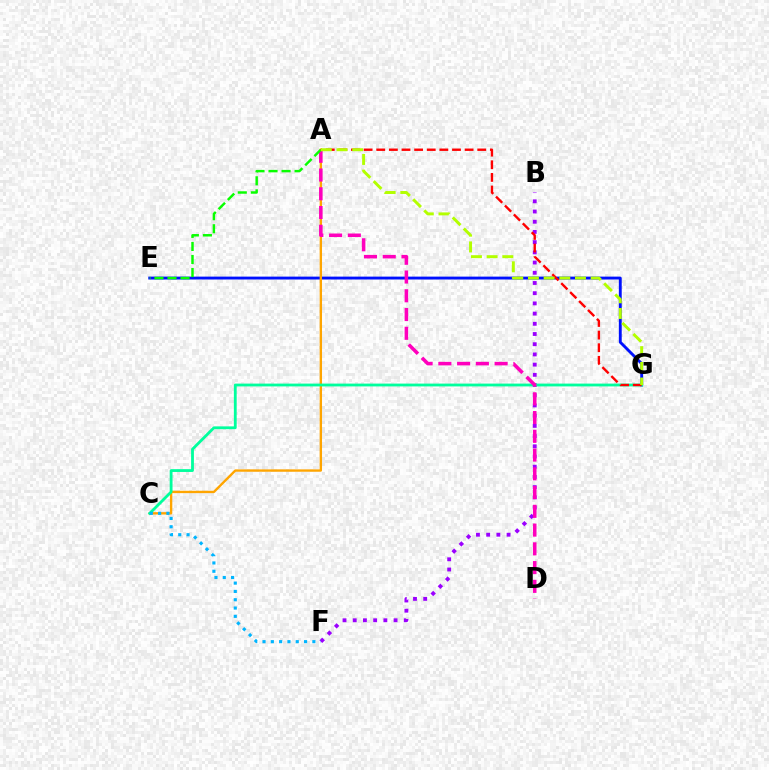{('B', 'F'): [{'color': '#9b00ff', 'line_style': 'dotted', 'thickness': 2.77}], ('E', 'G'): [{'color': '#0010ff', 'line_style': 'solid', 'thickness': 2.07}], ('A', 'C'): [{'color': '#ffa500', 'line_style': 'solid', 'thickness': 1.71}], ('C', 'G'): [{'color': '#00ff9d', 'line_style': 'solid', 'thickness': 2.03}], ('C', 'F'): [{'color': '#00b5ff', 'line_style': 'dotted', 'thickness': 2.26}], ('A', 'D'): [{'color': '#ff00bd', 'line_style': 'dashed', 'thickness': 2.55}], ('A', 'E'): [{'color': '#08ff00', 'line_style': 'dashed', 'thickness': 1.77}], ('A', 'G'): [{'color': '#ff0000', 'line_style': 'dashed', 'thickness': 1.72}, {'color': '#b3ff00', 'line_style': 'dashed', 'thickness': 2.13}]}